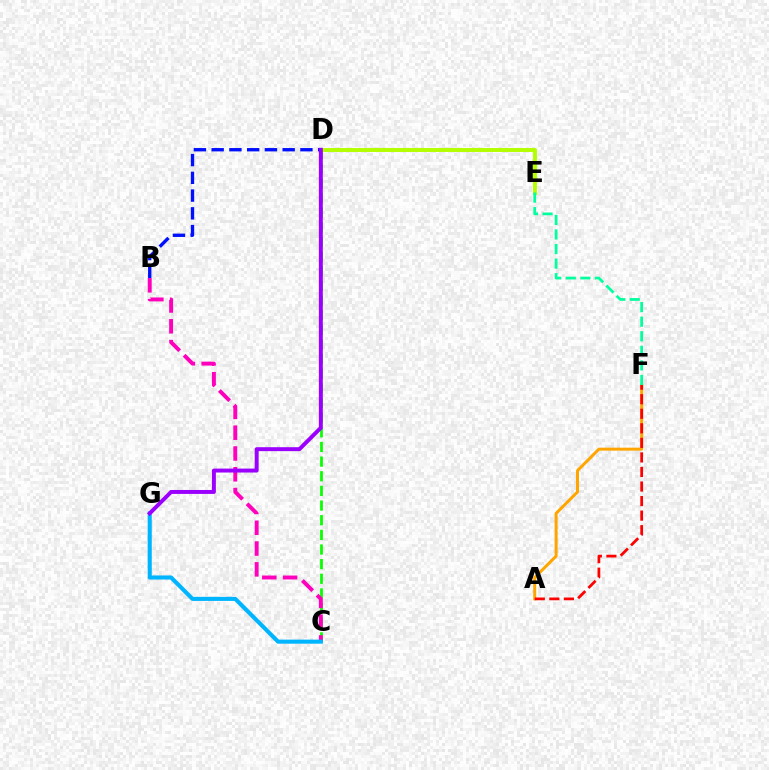{('C', 'D'): [{'color': '#08ff00', 'line_style': 'dashed', 'thickness': 1.99}], ('B', 'C'): [{'color': '#ff00bd', 'line_style': 'dashed', 'thickness': 2.82}], ('A', 'F'): [{'color': '#ffa500', 'line_style': 'solid', 'thickness': 2.15}, {'color': '#ff0000', 'line_style': 'dashed', 'thickness': 1.98}], ('B', 'D'): [{'color': '#0010ff', 'line_style': 'dashed', 'thickness': 2.41}], ('C', 'G'): [{'color': '#00b5ff', 'line_style': 'solid', 'thickness': 2.93}], ('D', 'E'): [{'color': '#b3ff00', 'line_style': 'solid', 'thickness': 2.83}], ('D', 'G'): [{'color': '#9b00ff', 'line_style': 'solid', 'thickness': 2.84}], ('E', 'F'): [{'color': '#00ff9d', 'line_style': 'dashed', 'thickness': 1.98}]}